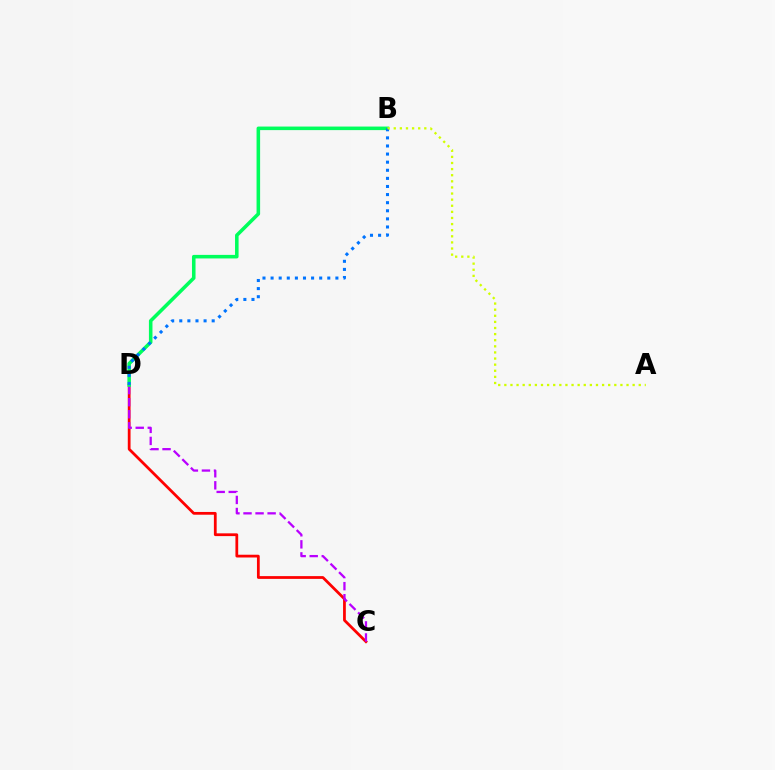{('C', 'D'): [{'color': '#ff0000', 'line_style': 'solid', 'thickness': 1.99}, {'color': '#b900ff', 'line_style': 'dashed', 'thickness': 1.64}], ('B', 'D'): [{'color': '#00ff5c', 'line_style': 'solid', 'thickness': 2.56}, {'color': '#0074ff', 'line_style': 'dotted', 'thickness': 2.2}], ('A', 'B'): [{'color': '#d1ff00', 'line_style': 'dotted', 'thickness': 1.66}]}